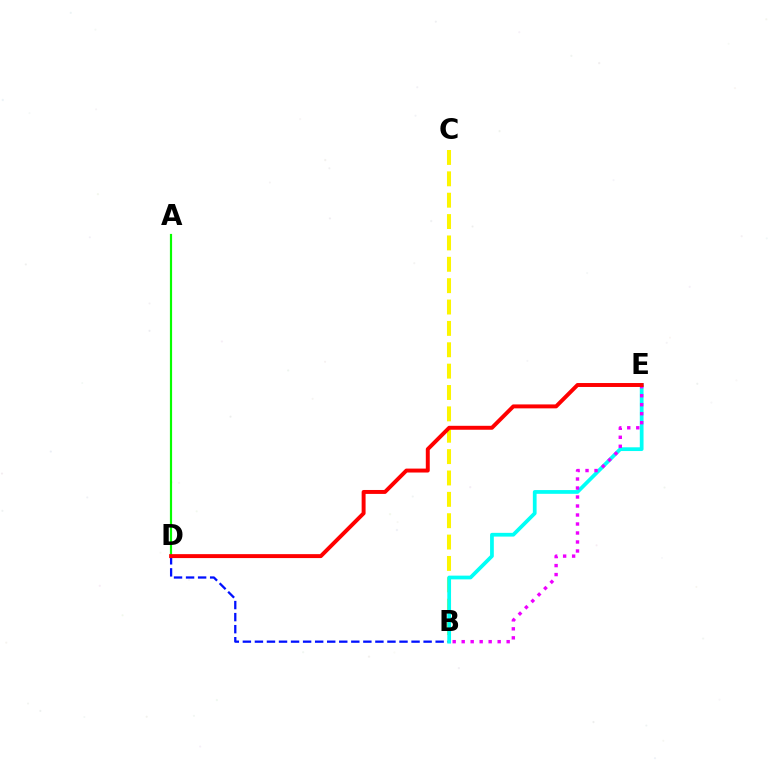{('B', 'C'): [{'color': '#fcf500', 'line_style': 'dashed', 'thickness': 2.9}], ('A', 'D'): [{'color': '#08ff00', 'line_style': 'solid', 'thickness': 1.57}], ('B', 'D'): [{'color': '#0010ff', 'line_style': 'dashed', 'thickness': 1.64}], ('B', 'E'): [{'color': '#00fff6', 'line_style': 'solid', 'thickness': 2.69}, {'color': '#ee00ff', 'line_style': 'dotted', 'thickness': 2.44}], ('D', 'E'): [{'color': '#ff0000', 'line_style': 'solid', 'thickness': 2.84}]}